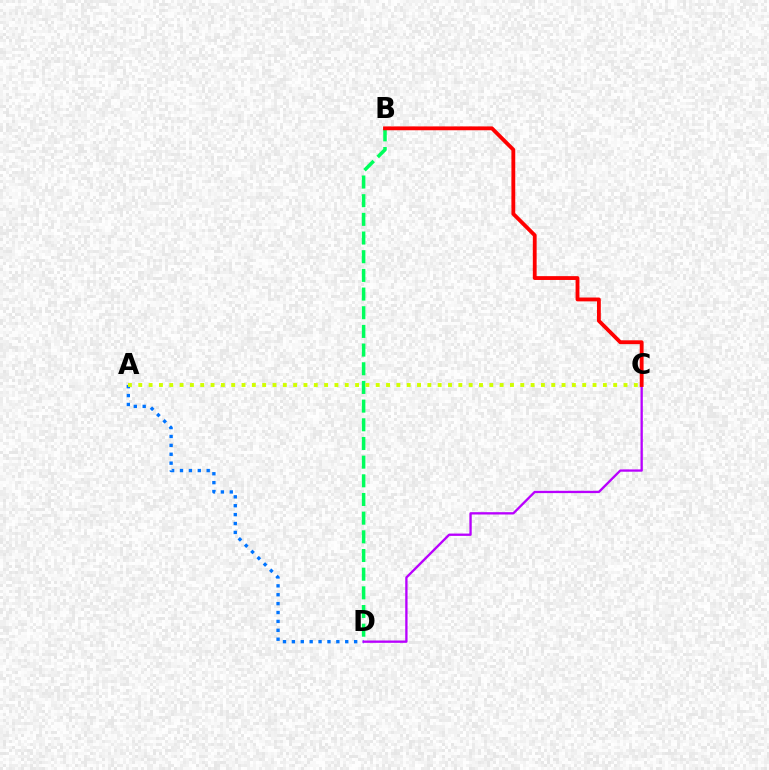{('A', 'D'): [{'color': '#0074ff', 'line_style': 'dotted', 'thickness': 2.42}], ('C', 'D'): [{'color': '#b900ff', 'line_style': 'solid', 'thickness': 1.67}], ('B', 'D'): [{'color': '#00ff5c', 'line_style': 'dashed', 'thickness': 2.54}], ('B', 'C'): [{'color': '#ff0000', 'line_style': 'solid', 'thickness': 2.76}], ('A', 'C'): [{'color': '#d1ff00', 'line_style': 'dotted', 'thickness': 2.81}]}